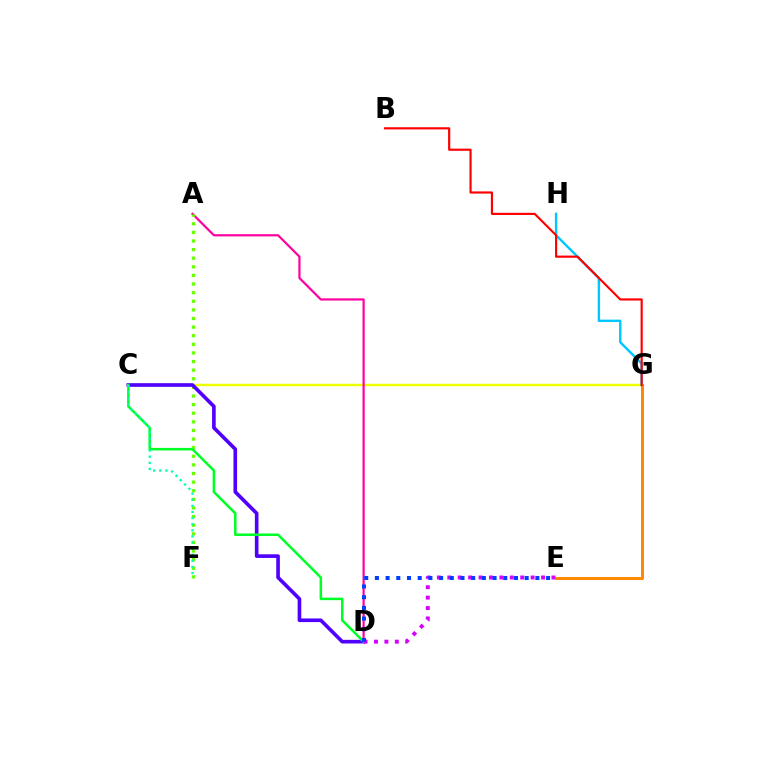{('C', 'G'): [{'color': '#eeff00', 'line_style': 'solid', 'thickness': 1.78}], ('A', 'D'): [{'color': '#ff00a0', 'line_style': 'solid', 'thickness': 1.59}], ('A', 'F'): [{'color': '#66ff00', 'line_style': 'dotted', 'thickness': 2.34}], ('G', 'H'): [{'color': '#00c7ff', 'line_style': 'solid', 'thickness': 1.72}], ('C', 'D'): [{'color': '#4f00ff', 'line_style': 'solid', 'thickness': 2.61}, {'color': '#00ff27', 'line_style': 'solid', 'thickness': 1.81}], ('E', 'G'): [{'color': '#ff8800', 'line_style': 'solid', 'thickness': 2.14}], ('C', 'F'): [{'color': '#00ffaf', 'line_style': 'dotted', 'thickness': 1.66}], ('D', 'E'): [{'color': '#d600ff', 'line_style': 'dotted', 'thickness': 2.83}, {'color': '#003fff', 'line_style': 'dotted', 'thickness': 2.91}], ('B', 'G'): [{'color': '#ff0000', 'line_style': 'solid', 'thickness': 1.56}]}